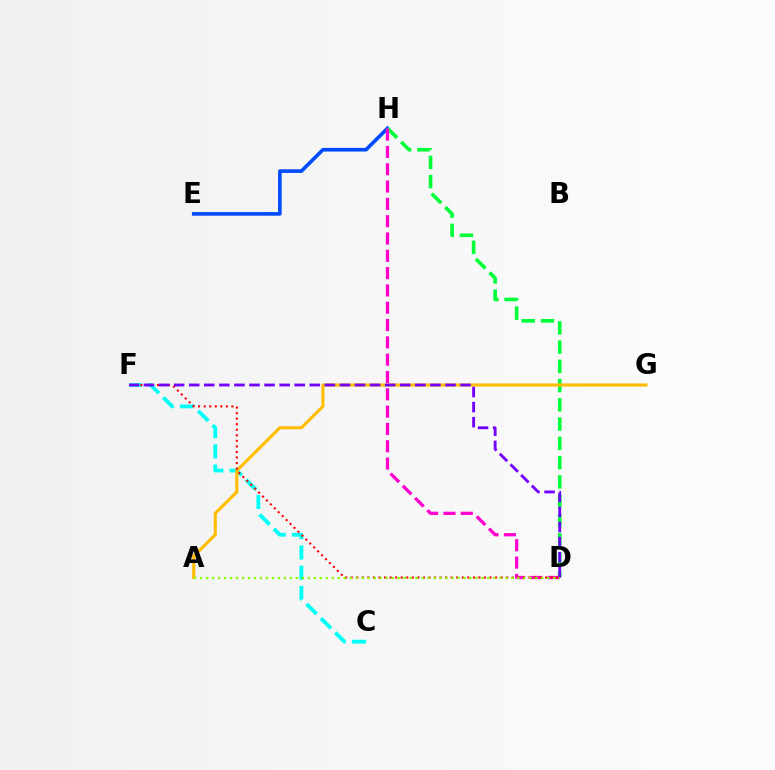{('C', 'F'): [{'color': '#00fff6', 'line_style': 'dashed', 'thickness': 2.75}], ('E', 'H'): [{'color': '#004bff', 'line_style': 'solid', 'thickness': 2.62}], ('D', 'H'): [{'color': '#00ff39', 'line_style': 'dashed', 'thickness': 2.62}, {'color': '#ff00cf', 'line_style': 'dashed', 'thickness': 2.35}], ('A', 'G'): [{'color': '#ffbd00', 'line_style': 'solid', 'thickness': 2.24}], ('D', 'F'): [{'color': '#ff0000', 'line_style': 'dotted', 'thickness': 1.51}, {'color': '#7200ff', 'line_style': 'dashed', 'thickness': 2.05}], ('A', 'D'): [{'color': '#84ff00', 'line_style': 'dotted', 'thickness': 1.63}]}